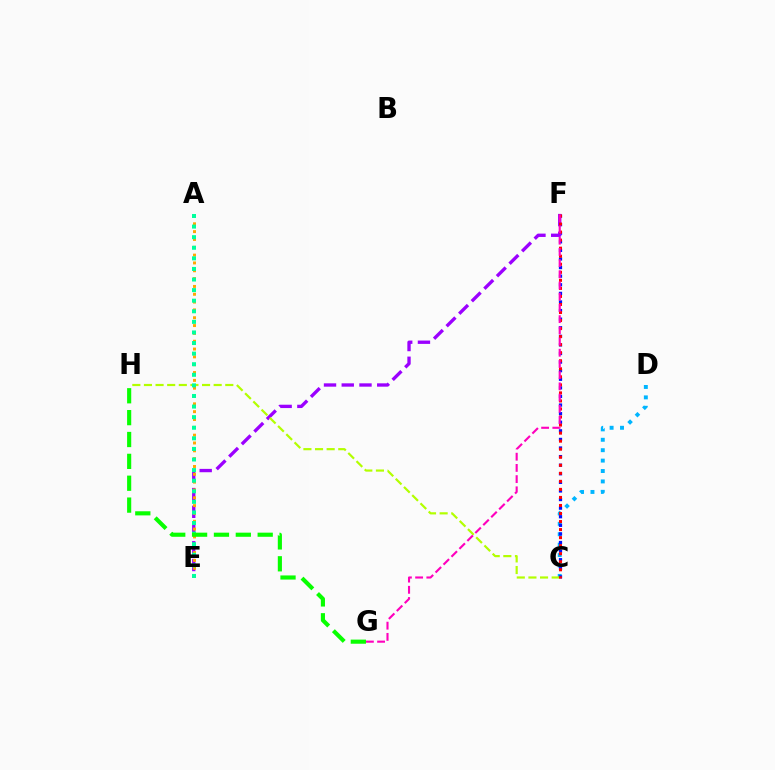{('C', 'D'): [{'color': '#00b5ff', 'line_style': 'dotted', 'thickness': 2.83}], ('C', 'F'): [{'color': '#0010ff', 'line_style': 'dotted', 'thickness': 2.33}, {'color': '#ff0000', 'line_style': 'dotted', 'thickness': 2.18}], ('E', 'F'): [{'color': '#9b00ff', 'line_style': 'dashed', 'thickness': 2.41}], ('A', 'E'): [{'color': '#ffa500', 'line_style': 'dotted', 'thickness': 2.13}, {'color': '#00ff9d', 'line_style': 'dotted', 'thickness': 2.88}], ('C', 'H'): [{'color': '#b3ff00', 'line_style': 'dashed', 'thickness': 1.58}], ('G', 'H'): [{'color': '#08ff00', 'line_style': 'dashed', 'thickness': 2.97}], ('F', 'G'): [{'color': '#ff00bd', 'line_style': 'dashed', 'thickness': 1.52}]}